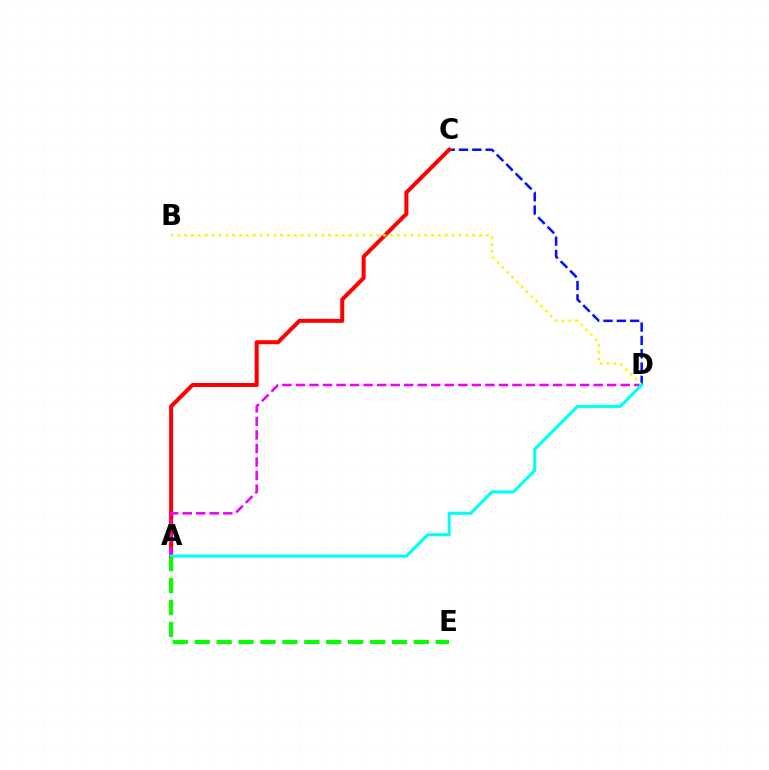{('A', 'E'): [{'color': '#08ff00', 'line_style': 'dashed', 'thickness': 2.98}], ('C', 'D'): [{'color': '#0010ff', 'line_style': 'dashed', 'thickness': 1.81}], ('A', 'C'): [{'color': '#ff0000', 'line_style': 'solid', 'thickness': 2.89}], ('A', 'D'): [{'color': '#ee00ff', 'line_style': 'dashed', 'thickness': 1.84}, {'color': '#00fff6', 'line_style': 'solid', 'thickness': 2.21}], ('B', 'D'): [{'color': '#fcf500', 'line_style': 'dotted', 'thickness': 1.86}]}